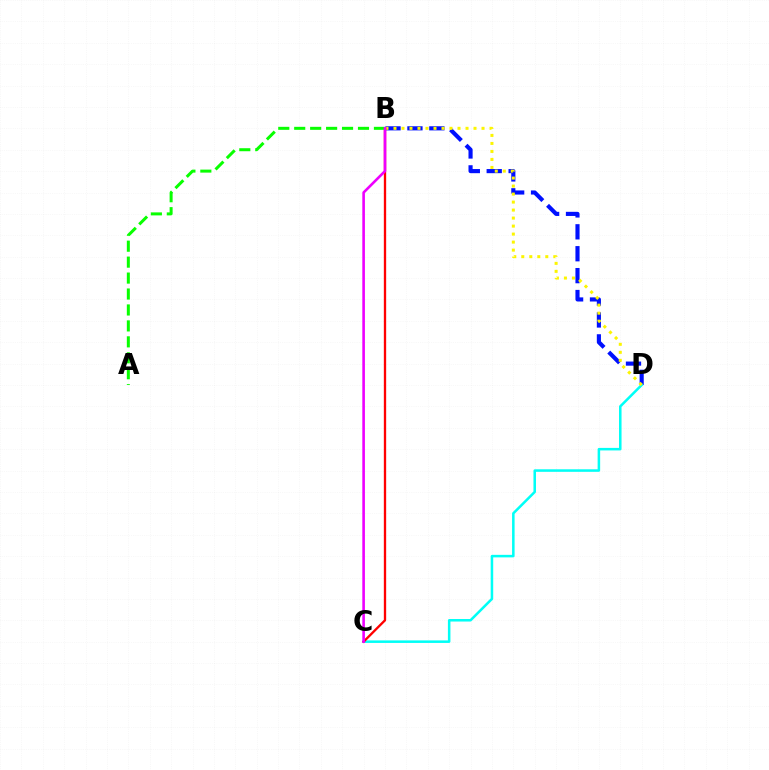{('B', 'D'): [{'color': '#0010ff', 'line_style': 'dashed', 'thickness': 2.98}, {'color': '#fcf500', 'line_style': 'dotted', 'thickness': 2.17}], ('C', 'D'): [{'color': '#00fff6', 'line_style': 'solid', 'thickness': 1.82}], ('B', 'C'): [{'color': '#ff0000', 'line_style': 'solid', 'thickness': 1.68}, {'color': '#ee00ff', 'line_style': 'solid', 'thickness': 1.88}], ('A', 'B'): [{'color': '#08ff00', 'line_style': 'dashed', 'thickness': 2.17}]}